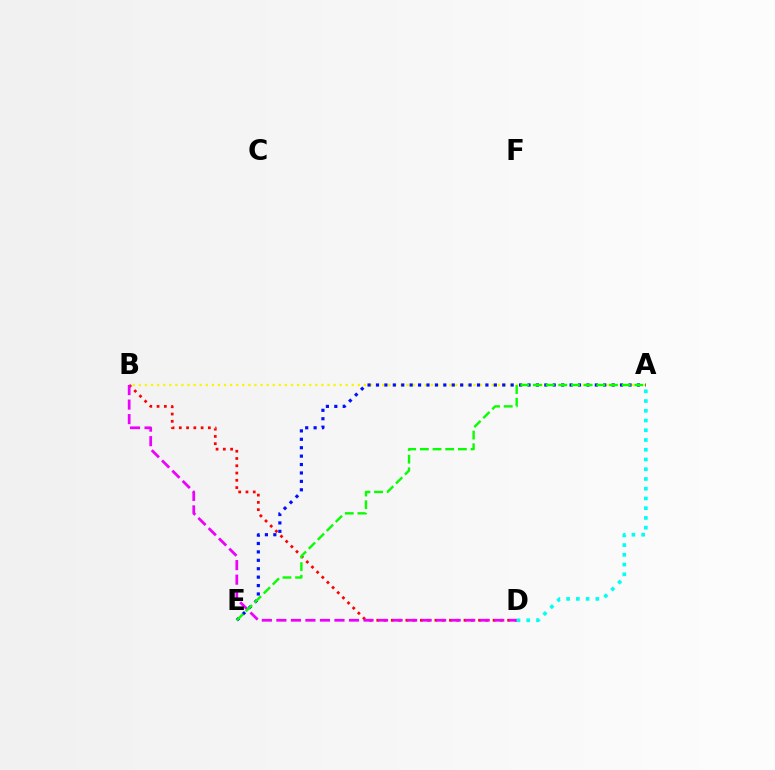{('B', 'D'): [{'color': '#ff0000', 'line_style': 'dotted', 'thickness': 1.98}, {'color': '#ee00ff', 'line_style': 'dashed', 'thickness': 1.97}], ('A', 'B'): [{'color': '#fcf500', 'line_style': 'dotted', 'thickness': 1.65}], ('A', 'E'): [{'color': '#0010ff', 'line_style': 'dotted', 'thickness': 2.29}, {'color': '#08ff00', 'line_style': 'dashed', 'thickness': 1.72}], ('A', 'D'): [{'color': '#00fff6', 'line_style': 'dotted', 'thickness': 2.65}]}